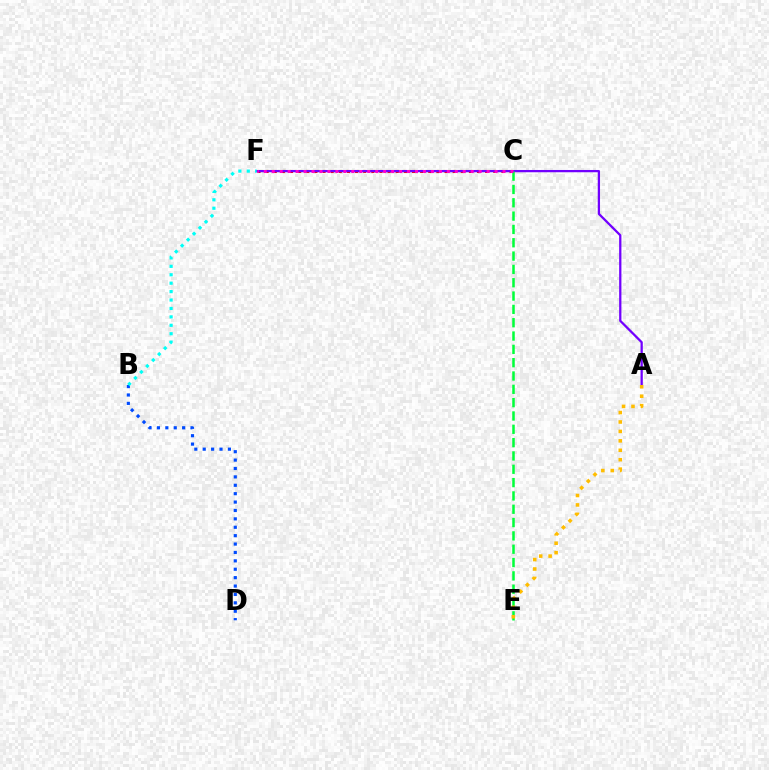{('C', 'F'): [{'color': '#ff0000', 'line_style': 'dotted', 'thickness': 2.21}, {'color': '#84ff00', 'line_style': 'dotted', 'thickness': 1.55}, {'color': '#ff00cf', 'line_style': 'dotted', 'thickness': 2.16}], ('A', 'F'): [{'color': '#7200ff', 'line_style': 'solid', 'thickness': 1.63}], ('B', 'D'): [{'color': '#004bff', 'line_style': 'dotted', 'thickness': 2.28}], ('C', 'E'): [{'color': '#00ff39', 'line_style': 'dashed', 'thickness': 1.81}], ('A', 'E'): [{'color': '#ffbd00', 'line_style': 'dotted', 'thickness': 2.56}], ('B', 'F'): [{'color': '#00fff6', 'line_style': 'dotted', 'thickness': 2.29}]}